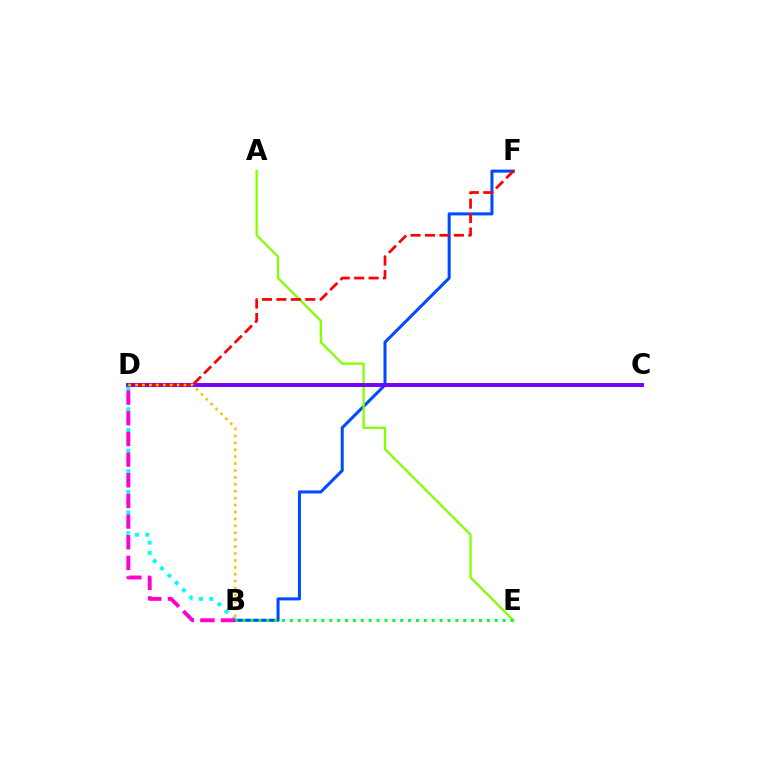{('B', 'F'): [{'color': '#004bff', 'line_style': 'solid', 'thickness': 2.19}], ('A', 'E'): [{'color': '#84ff00', 'line_style': 'solid', 'thickness': 1.65}], ('C', 'D'): [{'color': '#7200ff', 'line_style': 'solid', 'thickness': 2.81}], ('D', 'F'): [{'color': '#ff0000', 'line_style': 'dashed', 'thickness': 1.96}], ('B', 'D'): [{'color': '#00fff6', 'line_style': 'dotted', 'thickness': 2.8}, {'color': '#ff00cf', 'line_style': 'dashed', 'thickness': 2.81}, {'color': '#ffbd00', 'line_style': 'dotted', 'thickness': 1.88}], ('B', 'E'): [{'color': '#00ff39', 'line_style': 'dotted', 'thickness': 2.14}]}